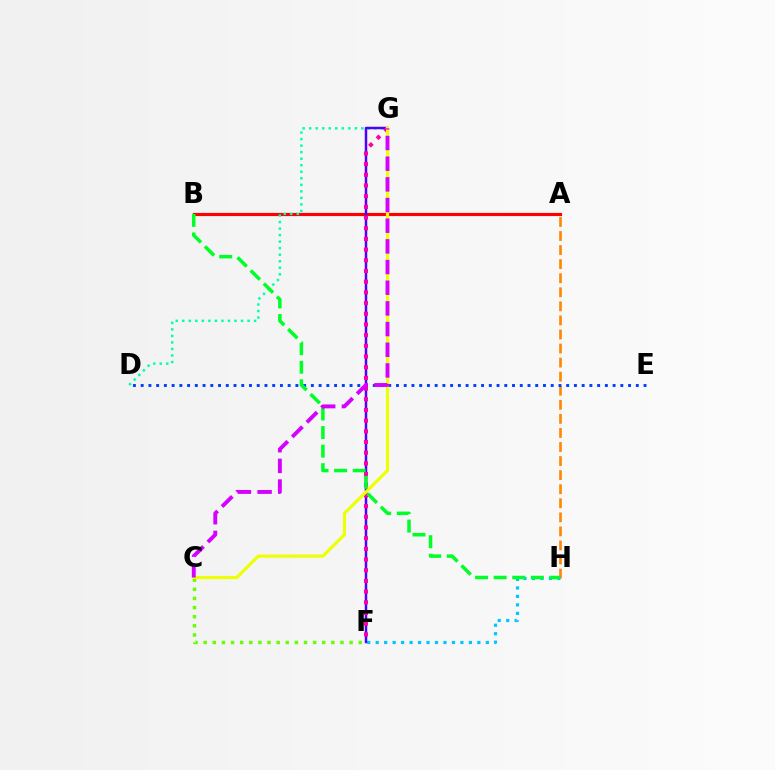{('A', 'B'): [{'color': '#ff0000', 'line_style': 'solid', 'thickness': 2.27}], ('C', 'F'): [{'color': '#66ff00', 'line_style': 'dotted', 'thickness': 2.48}], ('A', 'H'): [{'color': '#ff8800', 'line_style': 'dashed', 'thickness': 1.91}], ('F', 'H'): [{'color': '#00c7ff', 'line_style': 'dotted', 'thickness': 2.3}], ('D', 'G'): [{'color': '#00ffaf', 'line_style': 'dotted', 'thickness': 1.77}], ('F', 'G'): [{'color': '#4f00ff', 'line_style': 'solid', 'thickness': 1.79}, {'color': '#ff00a0', 'line_style': 'dotted', 'thickness': 2.9}], ('D', 'E'): [{'color': '#003fff', 'line_style': 'dotted', 'thickness': 2.1}], ('C', 'G'): [{'color': '#eeff00', 'line_style': 'solid', 'thickness': 2.26}, {'color': '#d600ff', 'line_style': 'dashed', 'thickness': 2.81}], ('B', 'H'): [{'color': '#00ff27', 'line_style': 'dashed', 'thickness': 2.52}]}